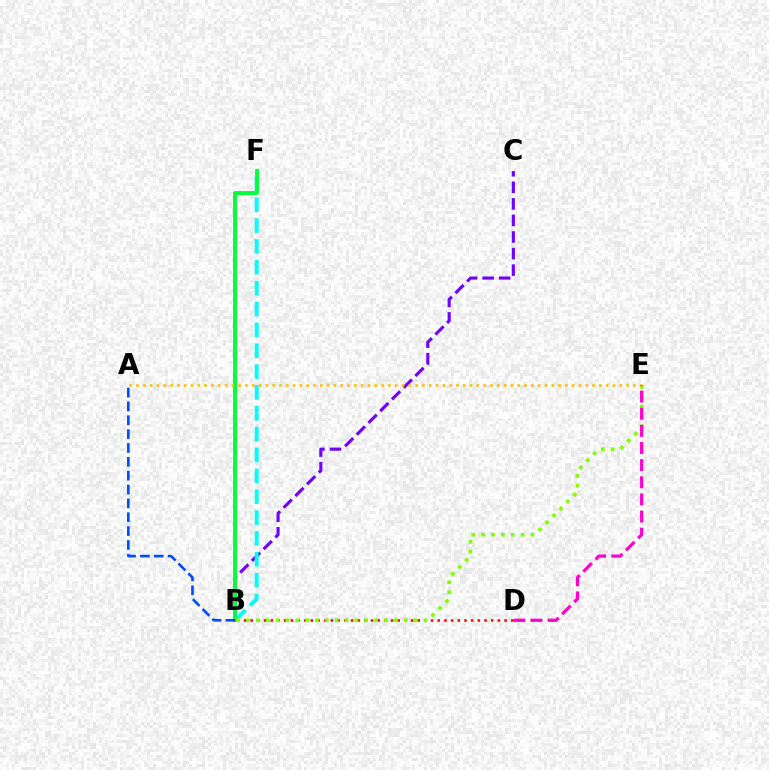{('B', 'C'): [{'color': '#7200ff', 'line_style': 'dashed', 'thickness': 2.25}], ('B', 'D'): [{'color': '#ff0000', 'line_style': 'dotted', 'thickness': 1.81}], ('B', 'F'): [{'color': '#00fff6', 'line_style': 'dashed', 'thickness': 2.83}, {'color': '#00ff39', 'line_style': 'solid', 'thickness': 2.78}], ('B', 'E'): [{'color': '#84ff00', 'line_style': 'dotted', 'thickness': 2.68}], ('A', 'B'): [{'color': '#004bff', 'line_style': 'dashed', 'thickness': 1.88}], ('A', 'E'): [{'color': '#ffbd00', 'line_style': 'dotted', 'thickness': 1.85}], ('D', 'E'): [{'color': '#ff00cf', 'line_style': 'dashed', 'thickness': 2.33}]}